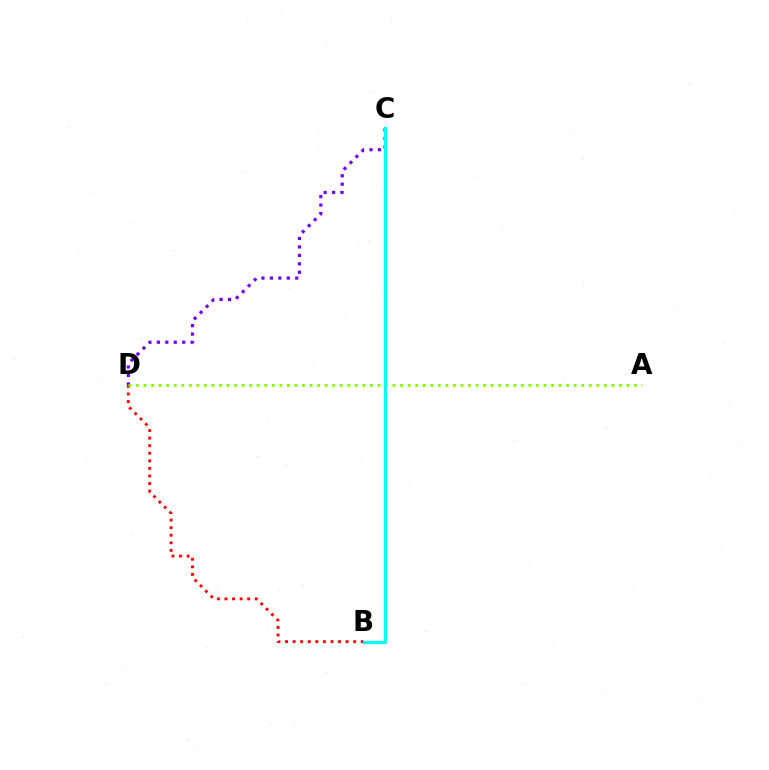{('C', 'D'): [{'color': '#7200ff', 'line_style': 'dotted', 'thickness': 2.3}], ('B', 'D'): [{'color': '#ff0000', 'line_style': 'dotted', 'thickness': 2.06}], ('A', 'D'): [{'color': '#84ff00', 'line_style': 'dotted', 'thickness': 2.05}], ('B', 'C'): [{'color': '#00fff6', 'line_style': 'solid', 'thickness': 2.31}]}